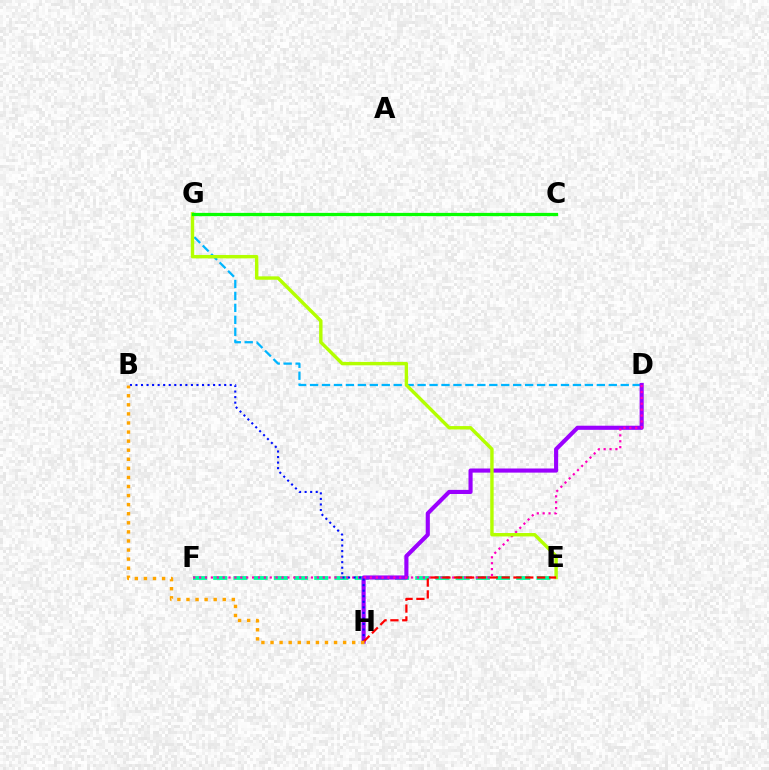{('D', 'G'): [{'color': '#00b5ff', 'line_style': 'dashed', 'thickness': 1.62}], ('E', 'F'): [{'color': '#00ff9d', 'line_style': 'dashed', 'thickness': 2.74}], ('D', 'H'): [{'color': '#9b00ff', 'line_style': 'solid', 'thickness': 2.96}], ('D', 'F'): [{'color': '#ff00bd', 'line_style': 'dotted', 'thickness': 1.6}], ('E', 'G'): [{'color': '#b3ff00', 'line_style': 'solid', 'thickness': 2.45}], ('B', 'H'): [{'color': '#0010ff', 'line_style': 'dotted', 'thickness': 1.51}, {'color': '#ffa500', 'line_style': 'dotted', 'thickness': 2.47}], ('C', 'G'): [{'color': '#08ff00', 'line_style': 'solid', 'thickness': 2.34}], ('E', 'H'): [{'color': '#ff0000', 'line_style': 'dashed', 'thickness': 1.61}]}